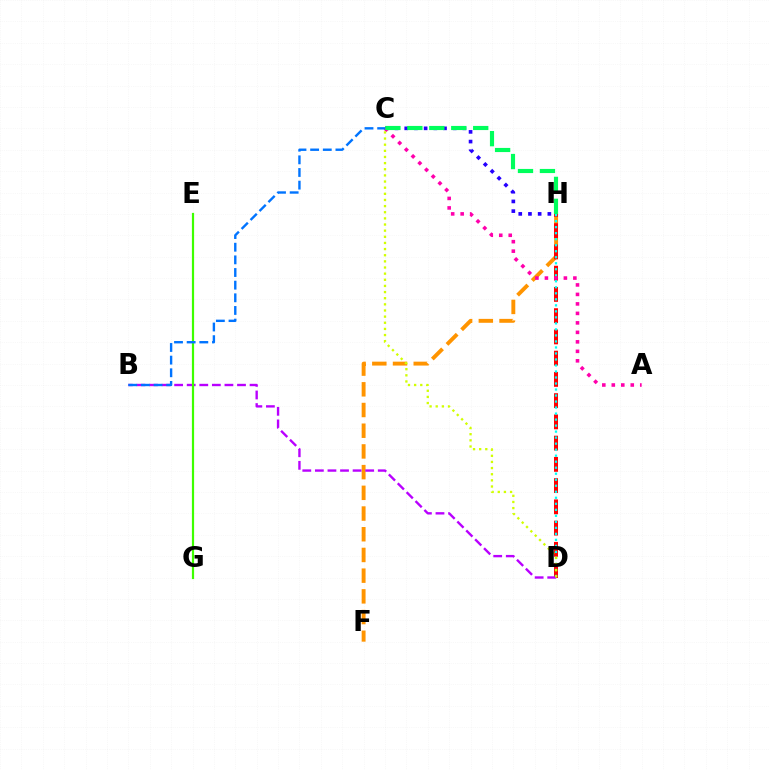{('F', 'H'): [{'color': '#ff9400', 'line_style': 'dashed', 'thickness': 2.81}], ('C', 'H'): [{'color': '#2500ff', 'line_style': 'dotted', 'thickness': 2.63}, {'color': '#00ff5c', 'line_style': 'dashed', 'thickness': 2.98}], ('D', 'H'): [{'color': '#ff0000', 'line_style': 'dashed', 'thickness': 2.89}, {'color': '#00fff6', 'line_style': 'dotted', 'thickness': 1.63}], ('B', 'D'): [{'color': '#b900ff', 'line_style': 'dashed', 'thickness': 1.71}], ('A', 'C'): [{'color': '#ff00ac', 'line_style': 'dotted', 'thickness': 2.58}], ('E', 'G'): [{'color': '#3dff00', 'line_style': 'solid', 'thickness': 1.59}], ('B', 'C'): [{'color': '#0074ff', 'line_style': 'dashed', 'thickness': 1.72}], ('C', 'D'): [{'color': '#d1ff00', 'line_style': 'dotted', 'thickness': 1.67}]}